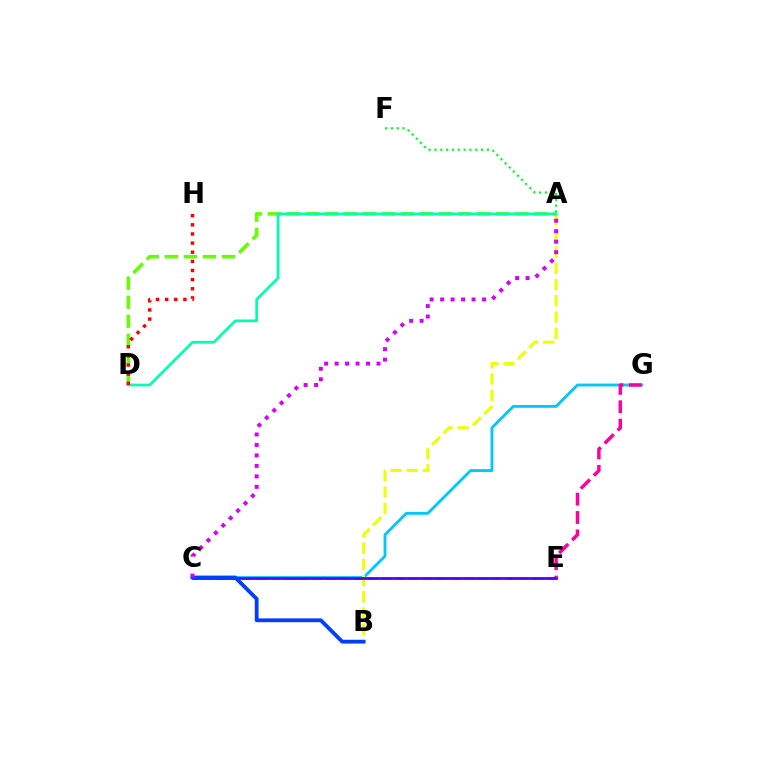{('C', 'G'): [{'color': '#00c7ff', 'line_style': 'solid', 'thickness': 2.04}], ('E', 'G'): [{'color': '#ff00a0', 'line_style': 'dashed', 'thickness': 2.49}], ('C', 'E'): [{'color': '#ff8800', 'line_style': 'dashed', 'thickness': 1.87}, {'color': '#4f00ff', 'line_style': 'solid', 'thickness': 1.98}], ('A', 'B'): [{'color': '#eeff00', 'line_style': 'dashed', 'thickness': 2.21}], ('A', 'F'): [{'color': '#00ff27', 'line_style': 'dotted', 'thickness': 1.58}], ('A', 'D'): [{'color': '#66ff00', 'line_style': 'dashed', 'thickness': 2.58}, {'color': '#00ffaf', 'line_style': 'solid', 'thickness': 1.94}], ('B', 'C'): [{'color': '#003fff', 'line_style': 'solid', 'thickness': 2.75}], ('D', 'H'): [{'color': '#ff0000', 'line_style': 'dotted', 'thickness': 2.48}], ('A', 'C'): [{'color': '#d600ff', 'line_style': 'dotted', 'thickness': 2.85}]}